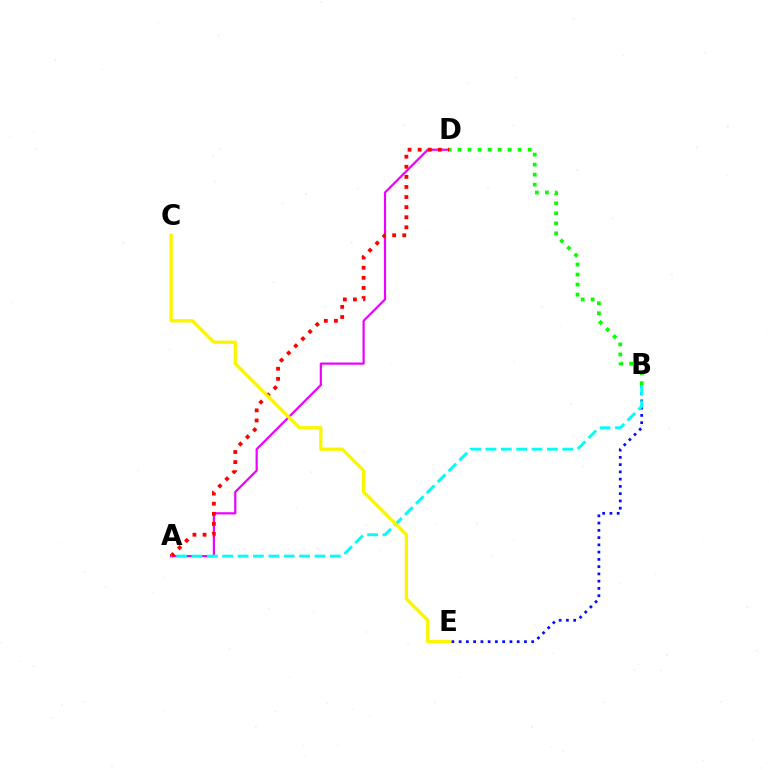{('A', 'D'): [{'color': '#ee00ff', 'line_style': 'solid', 'thickness': 1.59}, {'color': '#ff0000', 'line_style': 'dotted', 'thickness': 2.74}], ('B', 'D'): [{'color': '#08ff00', 'line_style': 'dotted', 'thickness': 2.72}], ('B', 'E'): [{'color': '#0010ff', 'line_style': 'dotted', 'thickness': 1.97}], ('A', 'B'): [{'color': '#00fff6', 'line_style': 'dashed', 'thickness': 2.09}], ('C', 'E'): [{'color': '#fcf500', 'line_style': 'solid', 'thickness': 2.38}]}